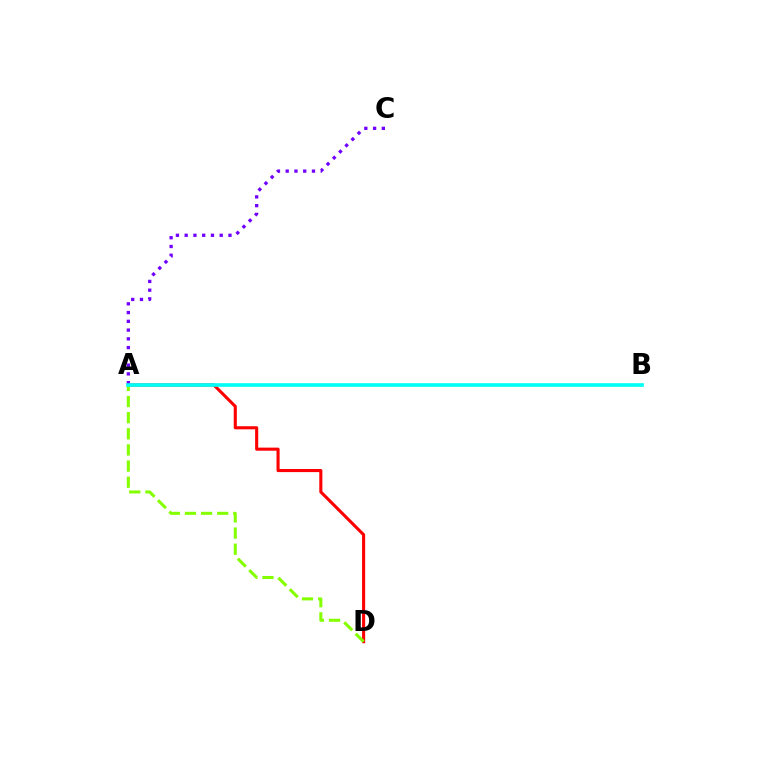{('A', 'D'): [{'color': '#ff0000', 'line_style': 'solid', 'thickness': 2.23}, {'color': '#84ff00', 'line_style': 'dashed', 'thickness': 2.19}], ('A', 'C'): [{'color': '#7200ff', 'line_style': 'dotted', 'thickness': 2.38}], ('A', 'B'): [{'color': '#00fff6', 'line_style': 'solid', 'thickness': 2.62}]}